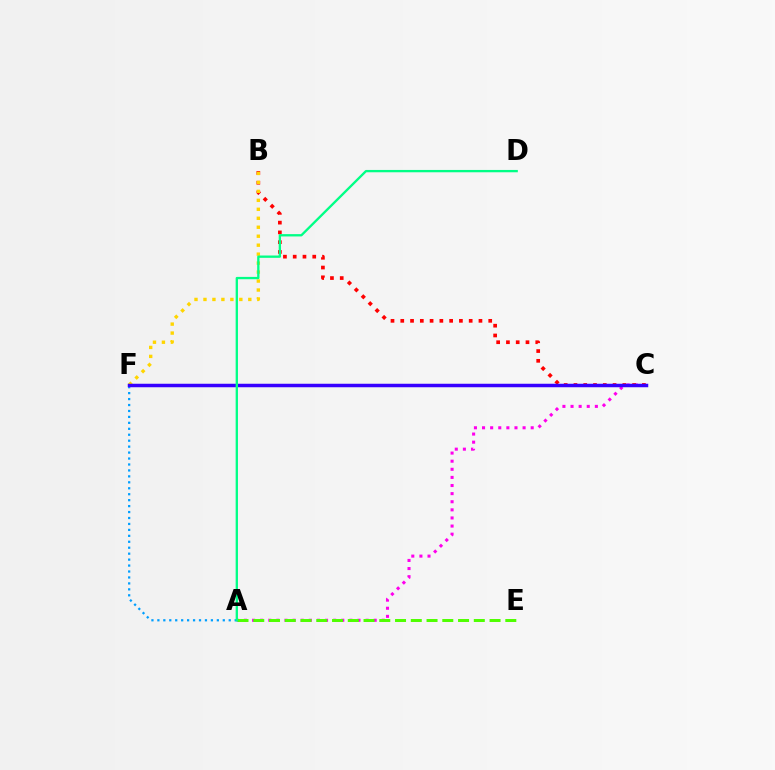{('A', 'C'): [{'color': '#ff00ed', 'line_style': 'dotted', 'thickness': 2.2}], ('B', 'C'): [{'color': '#ff0000', 'line_style': 'dotted', 'thickness': 2.66}], ('A', 'E'): [{'color': '#4fff00', 'line_style': 'dashed', 'thickness': 2.14}], ('B', 'F'): [{'color': '#ffd500', 'line_style': 'dotted', 'thickness': 2.44}], ('A', 'F'): [{'color': '#009eff', 'line_style': 'dotted', 'thickness': 1.62}], ('C', 'F'): [{'color': '#3700ff', 'line_style': 'solid', 'thickness': 2.51}], ('A', 'D'): [{'color': '#00ff86', 'line_style': 'solid', 'thickness': 1.67}]}